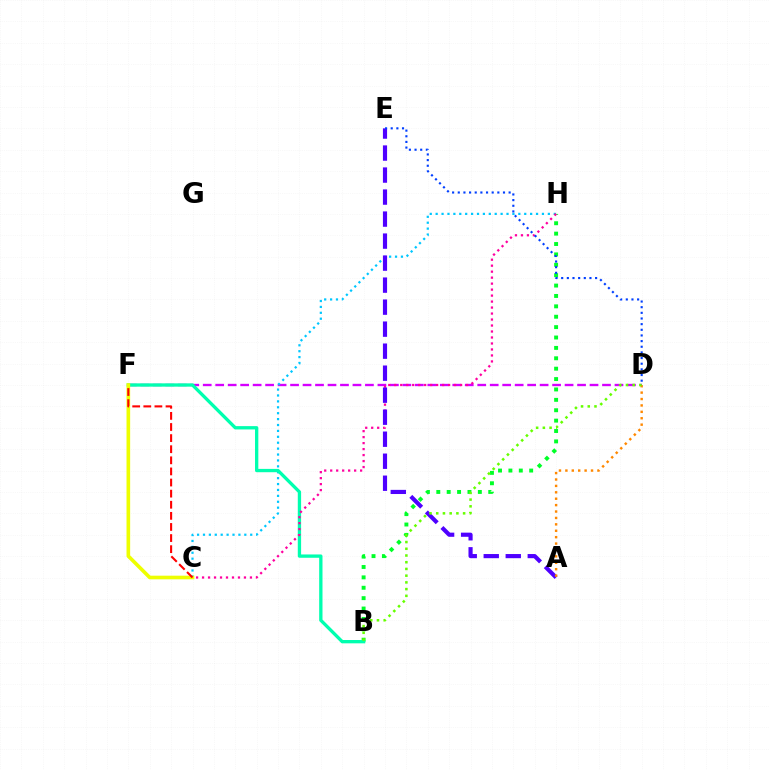{('D', 'F'): [{'color': '#d600ff', 'line_style': 'dashed', 'thickness': 1.7}], ('C', 'H'): [{'color': '#00c7ff', 'line_style': 'dotted', 'thickness': 1.6}, {'color': '#ff00a0', 'line_style': 'dotted', 'thickness': 1.63}], ('B', 'H'): [{'color': '#00ff27', 'line_style': 'dotted', 'thickness': 2.82}], ('B', 'F'): [{'color': '#00ffaf', 'line_style': 'solid', 'thickness': 2.39}], ('A', 'E'): [{'color': '#4f00ff', 'line_style': 'dashed', 'thickness': 2.99}], ('C', 'F'): [{'color': '#eeff00', 'line_style': 'solid', 'thickness': 2.62}, {'color': '#ff0000', 'line_style': 'dashed', 'thickness': 1.51}], ('D', 'E'): [{'color': '#003fff', 'line_style': 'dotted', 'thickness': 1.54}], ('A', 'D'): [{'color': '#ff8800', 'line_style': 'dotted', 'thickness': 1.74}], ('B', 'D'): [{'color': '#66ff00', 'line_style': 'dotted', 'thickness': 1.83}]}